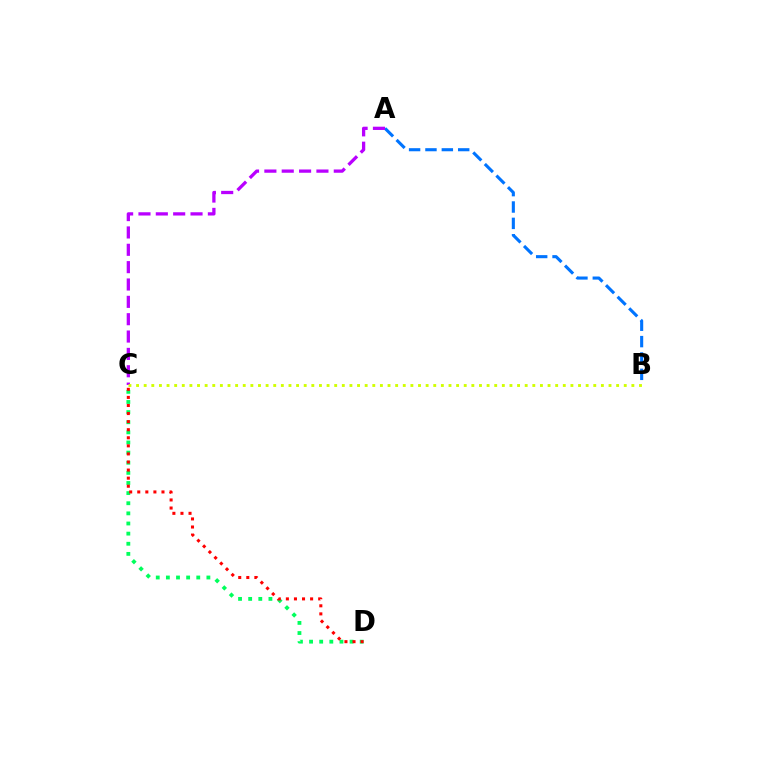{('C', 'D'): [{'color': '#00ff5c', 'line_style': 'dotted', 'thickness': 2.75}, {'color': '#ff0000', 'line_style': 'dotted', 'thickness': 2.19}], ('A', 'B'): [{'color': '#0074ff', 'line_style': 'dashed', 'thickness': 2.22}], ('A', 'C'): [{'color': '#b900ff', 'line_style': 'dashed', 'thickness': 2.36}], ('B', 'C'): [{'color': '#d1ff00', 'line_style': 'dotted', 'thickness': 2.07}]}